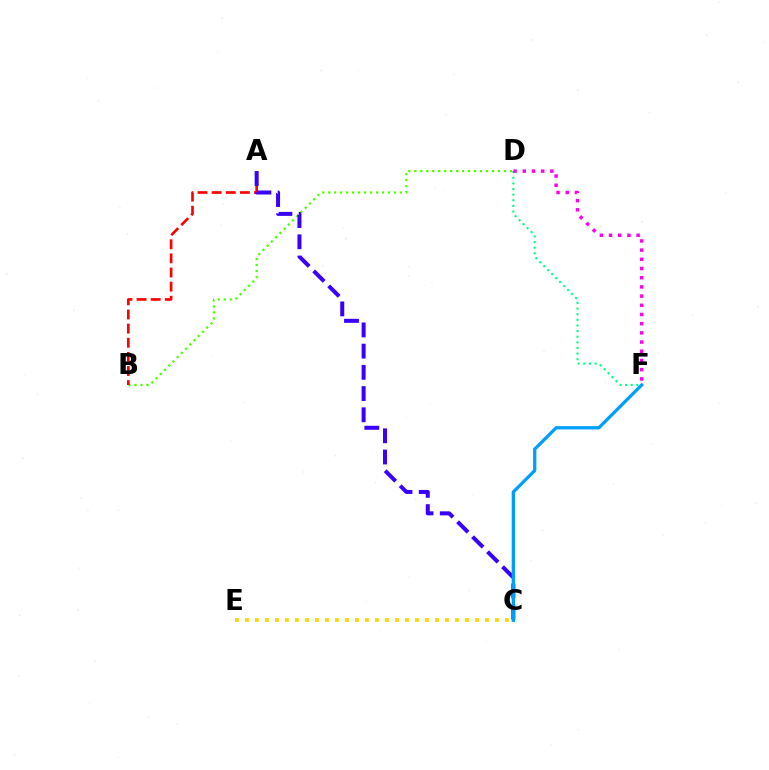{('B', 'D'): [{'color': '#4fff00', 'line_style': 'dotted', 'thickness': 1.62}], ('A', 'B'): [{'color': '#ff0000', 'line_style': 'dashed', 'thickness': 1.92}], ('A', 'C'): [{'color': '#3700ff', 'line_style': 'dashed', 'thickness': 2.88}], ('D', 'F'): [{'color': '#00ff86', 'line_style': 'dotted', 'thickness': 1.53}, {'color': '#ff00ed', 'line_style': 'dotted', 'thickness': 2.5}], ('C', 'E'): [{'color': '#ffd500', 'line_style': 'dotted', 'thickness': 2.72}], ('C', 'F'): [{'color': '#009eff', 'line_style': 'solid', 'thickness': 2.36}]}